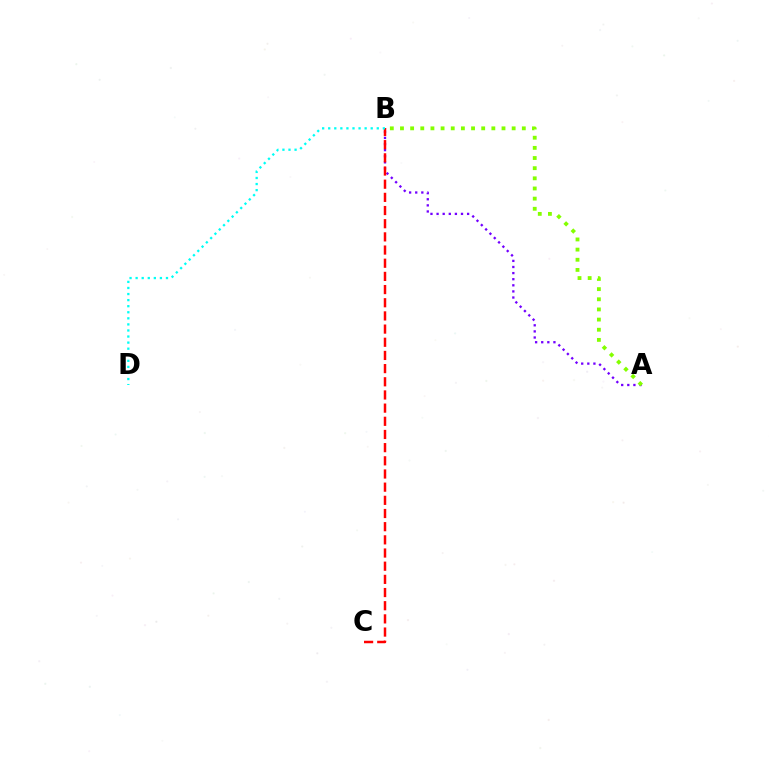{('A', 'B'): [{'color': '#7200ff', 'line_style': 'dotted', 'thickness': 1.66}, {'color': '#84ff00', 'line_style': 'dotted', 'thickness': 2.76}], ('B', 'C'): [{'color': '#ff0000', 'line_style': 'dashed', 'thickness': 1.79}], ('B', 'D'): [{'color': '#00fff6', 'line_style': 'dotted', 'thickness': 1.65}]}